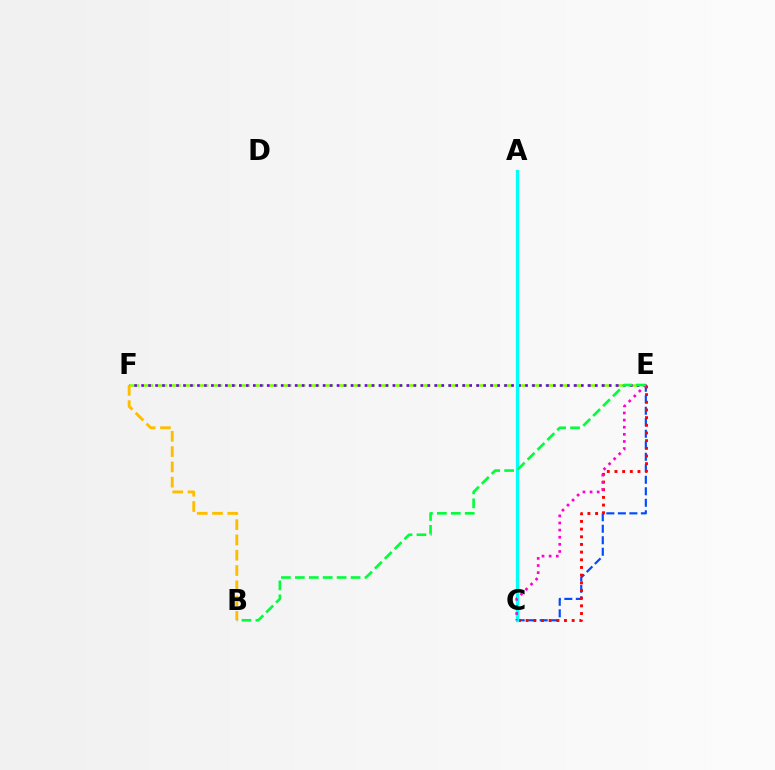{('E', 'F'): [{'color': '#84ff00', 'line_style': 'dashed', 'thickness': 1.88}, {'color': '#7200ff', 'line_style': 'dotted', 'thickness': 1.9}], ('C', 'E'): [{'color': '#004bff', 'line_style': 'dashed', 'thickness': 1.56}, {'color': '#ff0000', 'line_style': 'dotted', 'thickness': 2.08}, {'color': '#ff00cf', 'line_style': 'dotted', 'thickness': 1.93}], ('A', 'C'): [{'color': '#00fff6', 'line_style': 'solid', 'thickness': 2.39}], ('B', 'F'): [{'color': '#ffbd00', 'line_style': 'dashed', 'thickness': 2.08}], ('B', 'E'): [{'color': '#00ff39', 'line_style': 'dashed', 'thickness': 1.89}]}